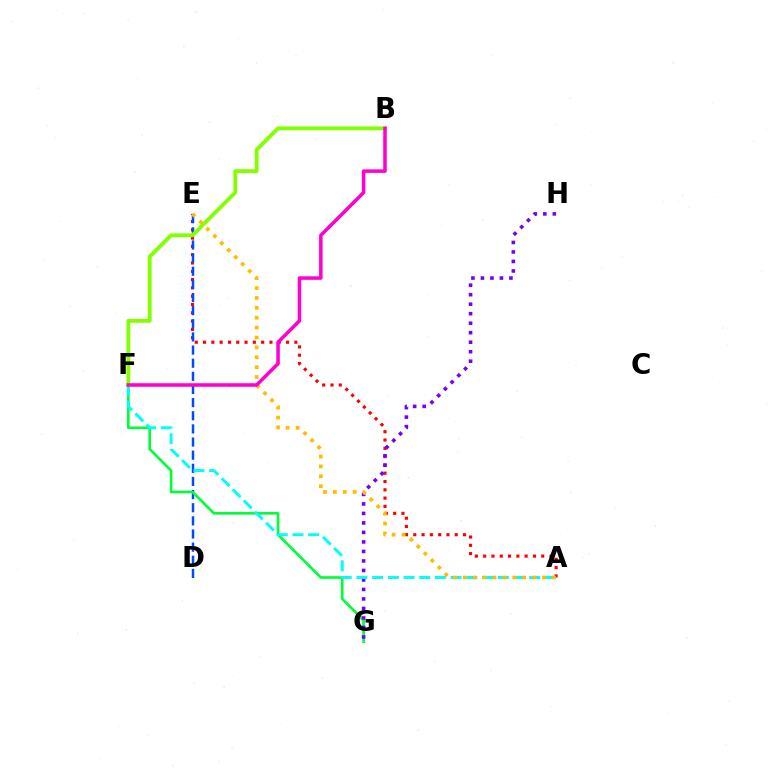{('A', 'E'): [{'color': '#ff0000', 'line_style': 'dotted', 'thickness': 2.25}, {'color': '#ffbd00', 'line_style': 'dotted', 'thickness': 2.69}], ('D', 'E'): [{'color': '#004bff', 'line_style': 'dashed', 'thickness': 1.78}], ('F', 'G'): [{'color': '#00ff39', 'line_style': 'solid', 'thickness': 1.91}], ('G', 'H'): [{'color': '#7200ff', 'line_style': 'dotted', 'thickness': 2.58}], ('A', 'F'): [{'color': '#00fff6', 'line_style': 'dashed', 'thickness': 2.13}], ('B', 'F'): [{'color': '#84ff00', 'line_style': 'solid', 'thickness': 2.78}, {'color': '#ff00cf', 'line_style': 'solid', 'thickness': 2.53}]}